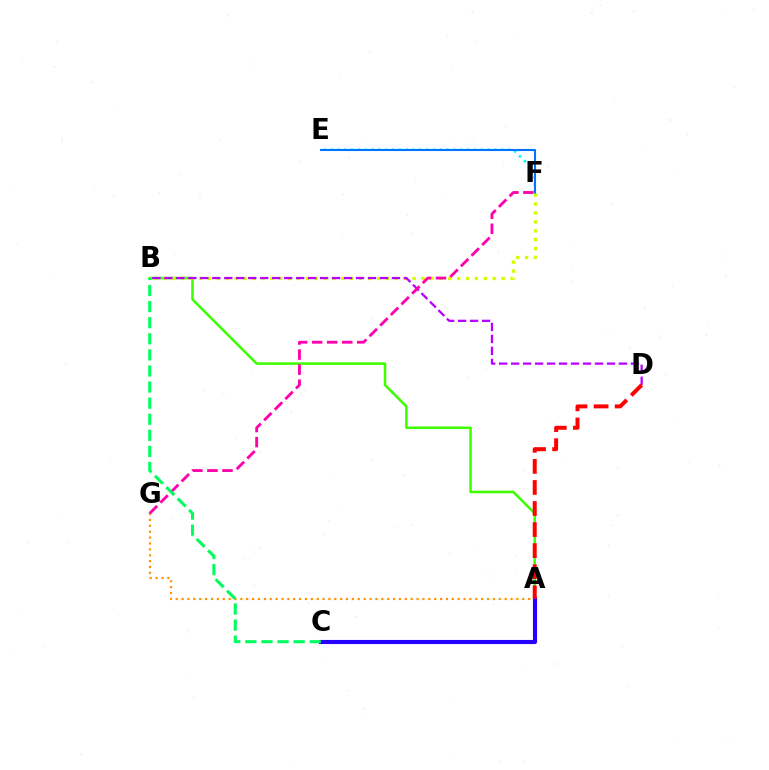{('E', 'F'): [{'color': '#00fff6', 'line_style': 'dotted', 'thickness': 1.85}, {'color': '#0074ff', 'line_style': 'solid', 'thickness': 1.5}], ('A', 'B'): [{'color': '#3dff00', 'line_style': 'solid', 'thickness': 1.83}], ('B', 'F'): [{'color': '#d1ff00', 'line_style': 'dotted', 'thickness': 2.42}], ('B', 'D'): [{'color': '#b900ff', 'line_style': 'dashed', 'thickness': 1.63}], ('A', 'G'): [{'color': '#ff9400', 'line_style': 'dotted', 'thickness': 1.6}], ('A', 'C'): [{'color': '#2500ff', 'line_style': 'solid', 'thickness': 2.96}], ('A', 'D'): [{'color': '#ff0000', 'line_style': 'dashed', 'thickness': 2.86}], ('F', 'G'): [{'color': '#ff00ac', 'line_style': 'dashed', 'thickness': 2.04}], ('B', 'C'): [{'color': '#00ff5c', 'line_style': 'dashed', 'thickness': 2.19}]}